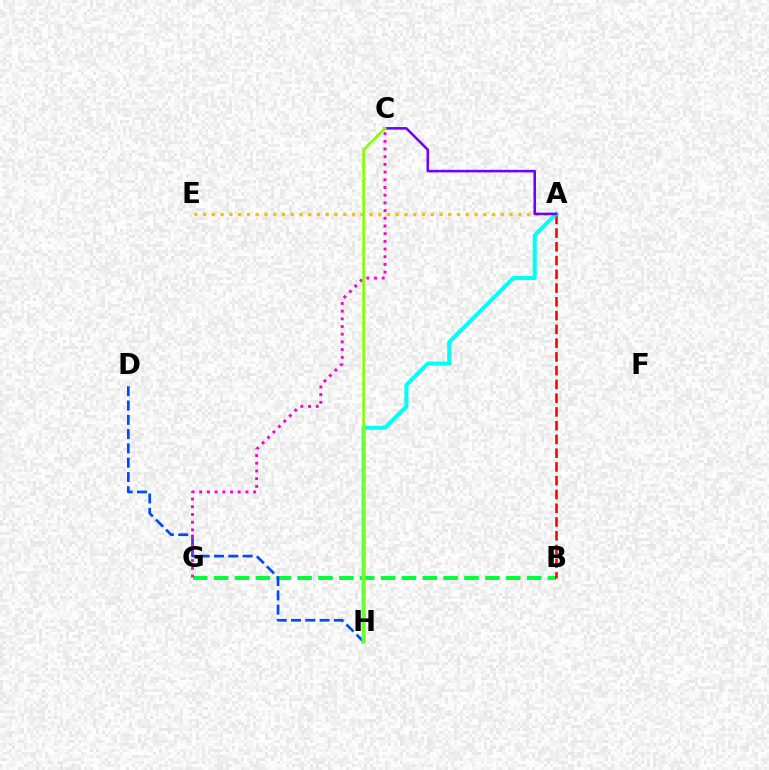{('B', 'G'): [{'color': '#00ff39', 'line_style': 'dashed', 'thickness': 2.83}], ('A', 'E'): [{'color': '#ffbd00', 'line_style': 'dotted', 'thickness': 2.38}], ('D', 'H'): [{'color': '#004bff', 'line_style': 'dashed', 'thickness': 1.94}], ('A', 'B'): [{'color': '#ff0000', 'line_style': 'dashed', 'thickness': 1.87}], ('A', 'H'): [{'color': '#00fff6', 'line_style': 'solid', 'thickness': 2.89}], ('A', 'C'): [{'color': '#7200ff', 'line_style': 'solid', 'thickness': 1.84}], ('C', 'G'): [{'color': '#ff00cf', 'line_style': 'dotted', 'thickness': 2.09}], ('C', 'H'): [{'color': '#84ff00', 'line_style': 'solid', 'thickness': 1.87}]}